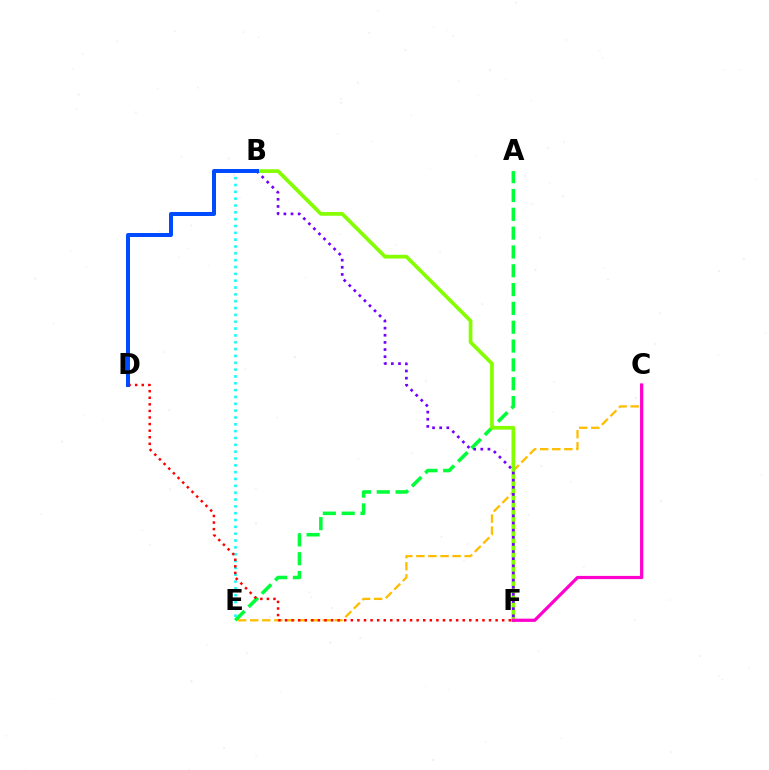{('C', 'E'): [{'color': '#ffbd00', 'line_style': 'dashed', 'thickness': 1.64}], ('A', 'E'): [{'color': '#00ff39', 'line_style': 'dashed', 'thickness': 2.56}], ('B', 'F'): [{'color': '#84ff00', 'line_style': 'solid', 'thickness': 2.67}, {'color': '#7200ff', 'line_style': 'dotted', 'thickness': 1.94}], ('C', 'F'): [{'color': '#ff00cf', 'line_style': 'solid', 'thickness': 2.32}], ('B', 'E'): [{'color': '#00fff6', 'line_style': 'dotted', 'thickness': 1.86}], ('D', 'F'): [{'color': '#ff0000', 'line_style': 'dotted', 'thickness': 1.79}], ('B', 'D'): [{'color': '#004bff', 'line_style': 'solid', 'thickness': 2.87}]}